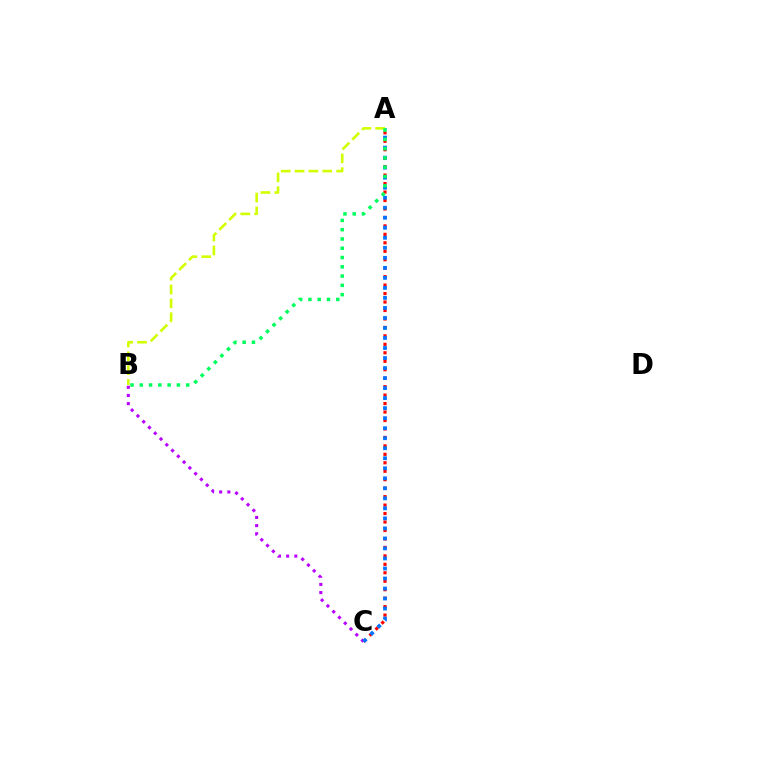{('B', 'C'): [{'color': '#b900ff', 'line_style': 'dotted', 'thickness': 2.22}], ('A', 'C'): [{'color': '#ff0000', 'line_style': 'dotted', 'thickness': 2.3}, {'color': '#0074ff', 'line_style': 'dotted', 'thickness': 2.72}], ('A', 'B'): [{'color': '#d1ff00', 'line_style': 'dashed', 'thickness': 1.88}, {'color': '#00ff5c', 'line_style': 'dotted', 'thickness': 2.52}]}